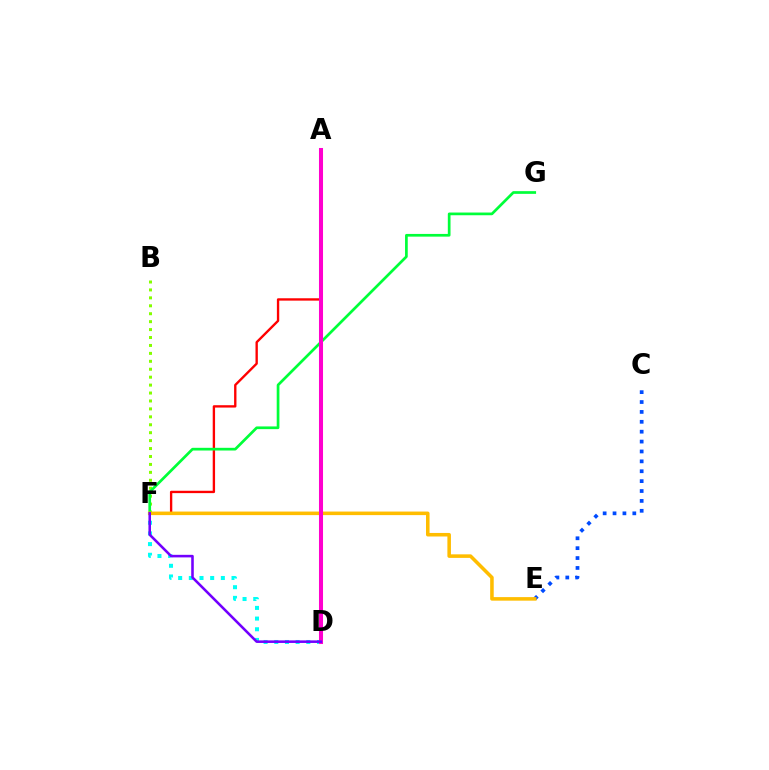{('D', 'F'): [{'color': '#00fff6', 'line_style': 'dotted', 'thickness': 2.9}, {'color': '#7200ff', 'line_style': 'solid', 'thickness': 1.85}], ('C', 'E'): [{'color': '#004bff', 'line_style': 'dotted', 'thickness': 2.69}], ('B', 'F'): [{'color': '#84ff00', 'line_style': 'dotted', 'thickness': 2.15}], ('A', 'F'): [{'color': '#ff0000', 'line_style': 'solid', 'thickness': 1.7}], ('F', 'G'): [{'color': '#00ff39', 'line_style': 'solid', 'thickness': 1.95}], ('E', 'F'): [{'color': '#ffbd00', 'line_style': 'solid', 'thickness': 2.56}], ('A', 'D'): [{'color': '#ff00cf', 'line_style': 'solid', 'thickness': 2.91}]}